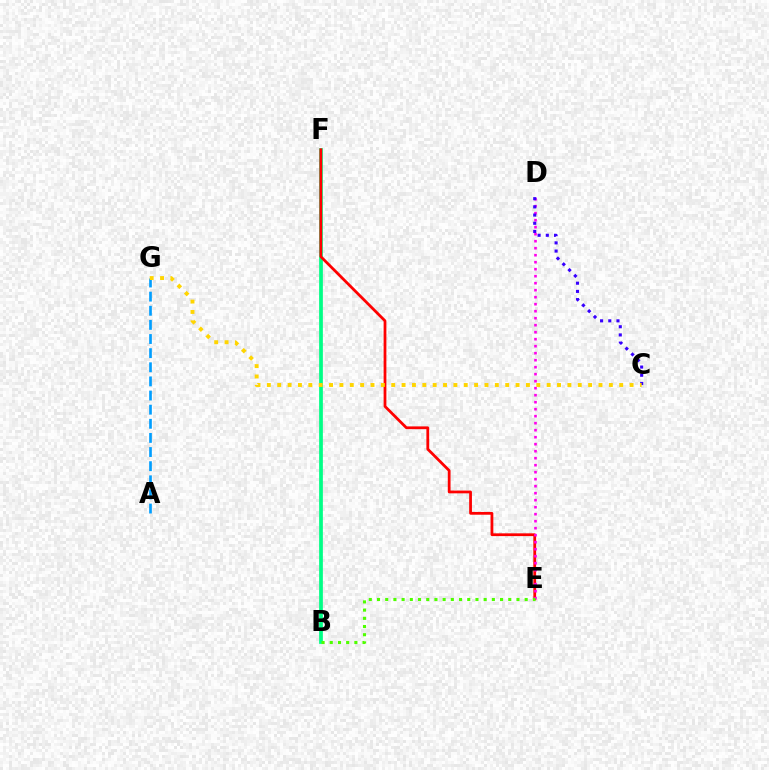{('B', 'F'): [{'color': '#00ff86', 'line_style': 'solid', 'thickness': 2.69}], ('E', 'F'): [{'color': '#ff0000', 'line_style': 'solid', 'thickness': 1.99}], ('D', 'E'): [{'color': '#ff00ed', 'line_style': 'dotted', 'thickness': 1.9}], ('A', 'G'): [{'color': '#009eff', 'line_style': 'dashed', 'thickness': 1.92}], ('C', 'D'): [{'color': '#3700ff', 'line_style': 'dotted', 'thickness': 2.23}], ('B', 'E'): [{'color': '#4fff00', 'line_style': 'dotted', 'thickness': 2.23}], ('C', 'G'): [{'color': '#ffd500', 'line_style': 'dotted', 'thickness': 2.82}]}